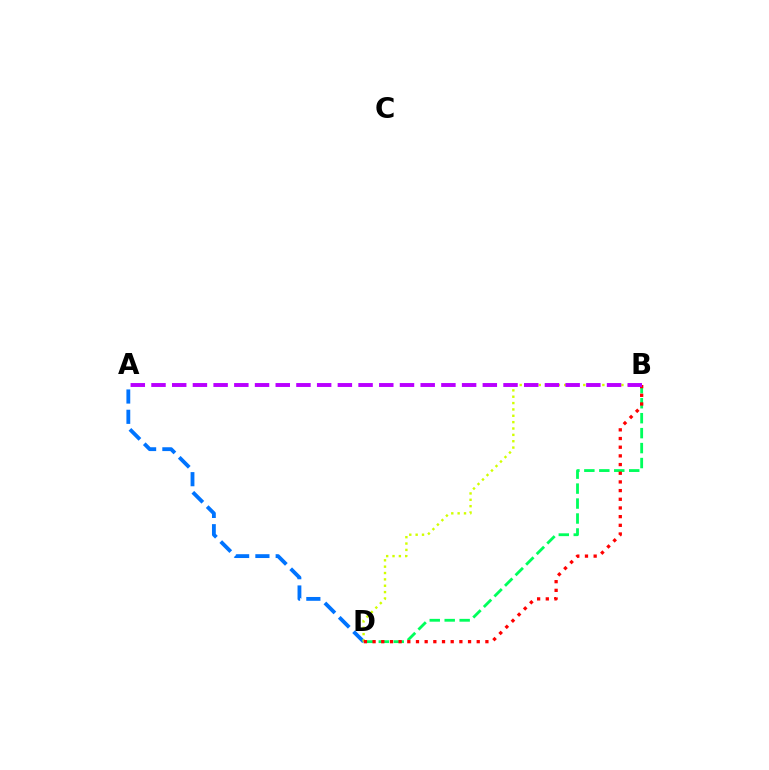{('B', 'D'): [{'color': '#00ff5c', 'line_style': 'dashed', 'thickness': 2.03}, {'color': '#d1ff00', 'line_style': 'dotted', 'thickness': 1.73}, {'color': '#ff0000', 'line_style': 'dotted', 'thickness': 2.36}], ('A', 'D'): [{'color': '#0074ff', 'line_style': 'dashed', 'thickness': 2.76}], ('A', 'B'): [{'color': '#b900ff', 'line_style': 'dashed', 'thickness': 2.81}]}